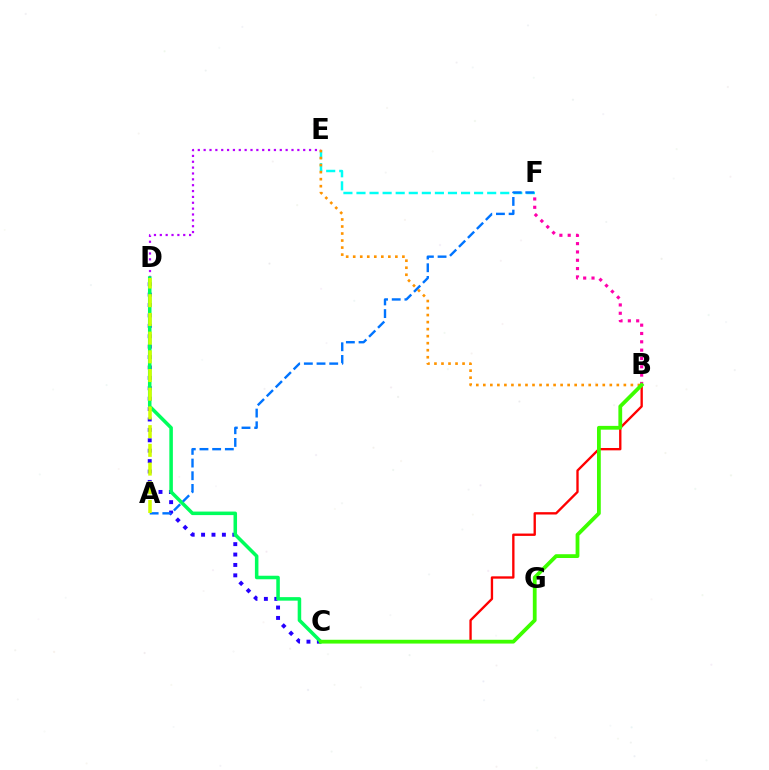{('B', 'F'): [{'color': '#ff00ac', 'line_style': 'dotted', 'thickness': 2.26}], ('E', 'F'): [{'color': '#00fff6', 'line_style': 'dashed', 'thickness': 1.78}], ('B', 'C'): [{'color': '#ff0000', 'line_style': 'solid', 'thickness': 1.69}, {'color': '#3dff00', 'line_style': 'solid', 'thickness': 2.73}], ('C', 'D'): [{'color': '#2500ff', 'line_style': 'dotted', 'thickness': 2.83}, {'color': '#00ff5c', 'line_style': 'solid', 'thickness': 2.54}], ('D', 'E'): [{'color': '#b900ff', 'line_style': 'dotted', 'thickness': 1.59}], ('A', 'F'): [{'color': '#0074ff', 'line_style': 'dashed', 'thickness': 1.72}], ('B', 'E'): [{'color': '#ff9400', 'line_style': 'dotted', 'thickness': 1.91}], ('A', 'D'): [{'color': '#d1ff00', 'line_style': 'dashed', 'thickness': 2.54}]}